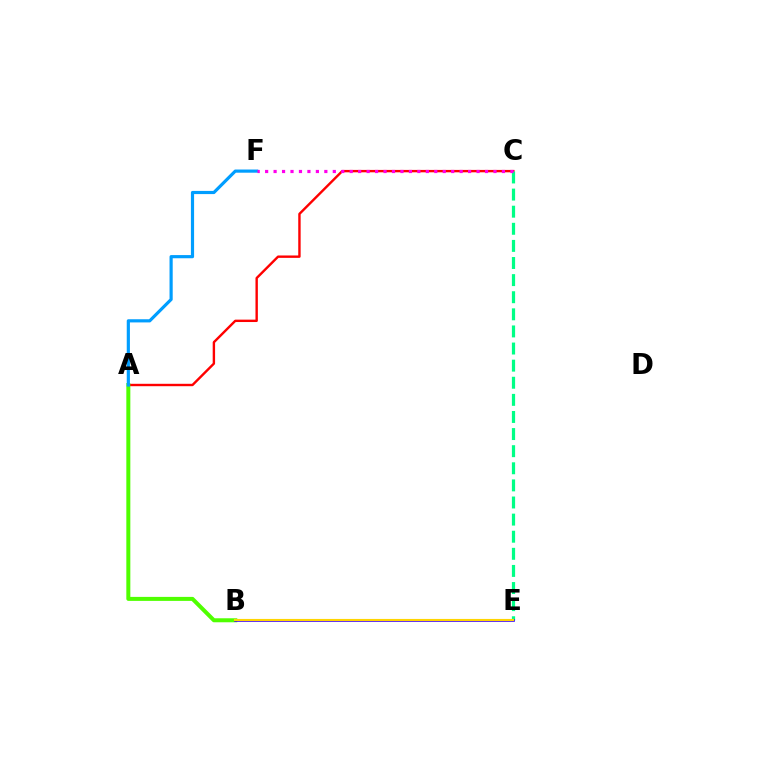{('A', 'C'): [{'color': '#ff0000', 'line_style': 'solid', 'thickness': 1.73}], ('A', 'B'): [{'color': '#4fff00', 'line_style': 'solid', 'thickness': 2.88}], ('A', 'F'): [{'color': '#009eff', 'line_style': 'solid', 'thickness': 2.28}], ('C', 'E'): [{'color': '#00ff86', 'line_style': 'dashed', 'thickness': 2.32}], ('B', 'E'): [{'color': '#3700ff', 'line_style': 'solid', 'thickness': 1.9}, {'color': '#ffd500', 'line_style': 'solid', 'thickness': 1.54}], ('C', 'F'): [{'color': '#ff00ed', 'line_style': 'dotted', 'thickness': 2.3}]}